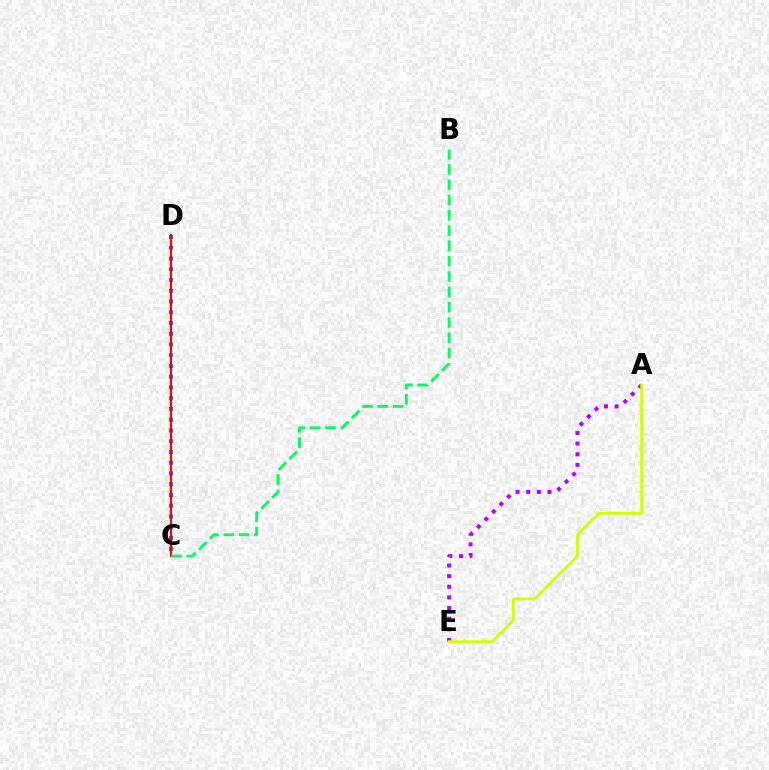{('A', 'E'): [{'color': '#b900ff', 'line_style': 'dotted', 'thickness': 2.89}, {'color': '#d1ff00', 'line_style': 'solid', 'thickness': 1.99}], ('C', 'D'): [{'color': '#0074ff', 'line_style': 'dotted', 'thickness': 2.92}, {'color': '#ff0000', 'line_style': 'solid', 'thickness': 1.57}], ('B', 'C'): [{'color': '#00ff5c', 'line_style': 'dashed', 'thickness': 2.08}]}